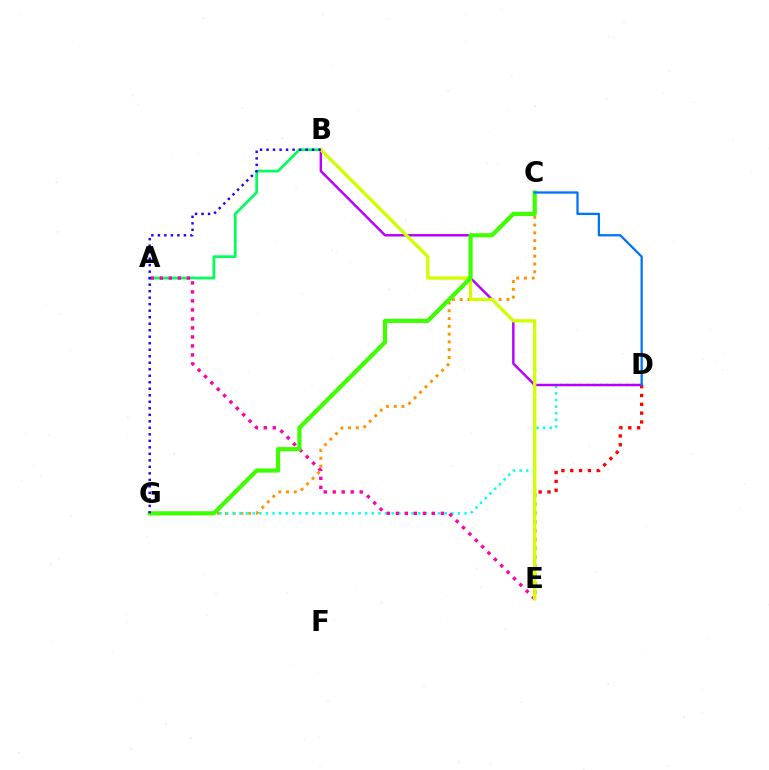{('C', 'G'): [{'color': '#ff9400', 'line_style': 'dotted', 'thickness': 2.11}, {'color': '#3dff00', 'line_style': 'solid', 'thickness': 2.99}], ('D', 'G'): [{'color': '#00fff6', 'line_style': 'dotted', 'thickness': 1.8}], ('A', 'B'): [{'color': '#00ff5c', 'line_style': 'solid', 'thickness': 1.96}], ('B', 'D'): [{'color': '#b900ff', 'line_style': 'solid', 'thickness': 1.76}], ('D', 'E'): [{'color': '#ff0000', 'line_style': 'dotted', 'thickness': 2.4}], ('A', 'E'): [{'color': '#ff00ac', 'line_style': 'dotted', 'thickness': 2.45}], ('B', 'E'): [{'color': '#d1ff00', 'line_style': 'solid', 'thickness': 2.37}], ('C', 'D'): [{'color': '#0074ff', 'line_style': 'solid', 'thickness': 1.64}], ('B', 'G'): [{'color': '#2500ff', 'line_style': 'dotted', 'thickness': 1.77}]}